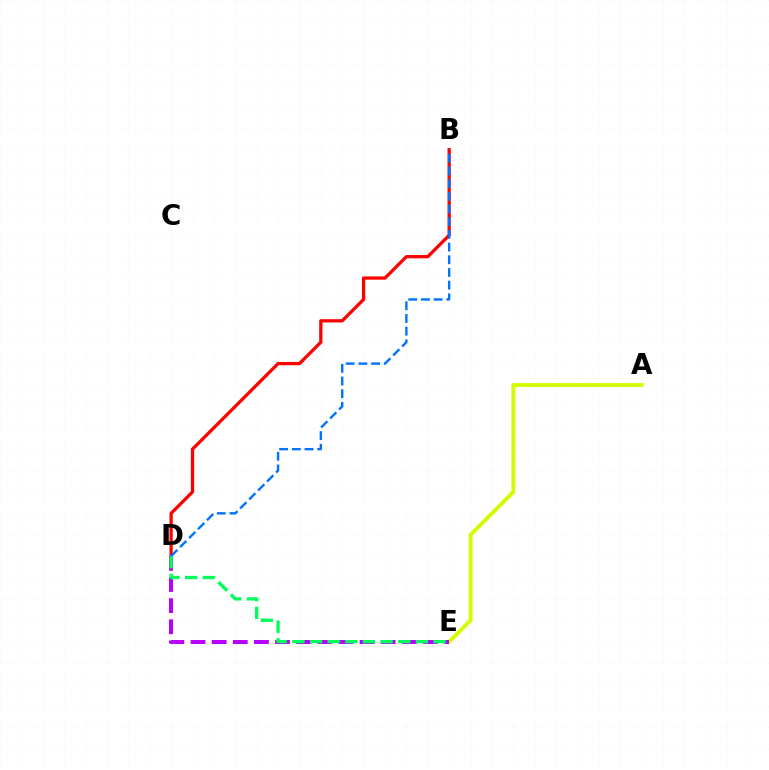{('A', 'E'): [{'color': '#d1ff00', 'line_style': 'solid', 'thickness': 2.8}], ('B', 'D'): [{'color': '#ff0000', 'line_style': 'solid', 'thickness': 2.35}, {'color': '#0074ff', 'line_style': 'dashed', 'thickness': 1.72}], ('D', 'E'): [{'color': '#b900ff', 'line_style': 'dashed', 'thickness': 2.87}, {'color': '#00ff5c', 'line_style': 'dashed', 'thickness': 2.4}]}